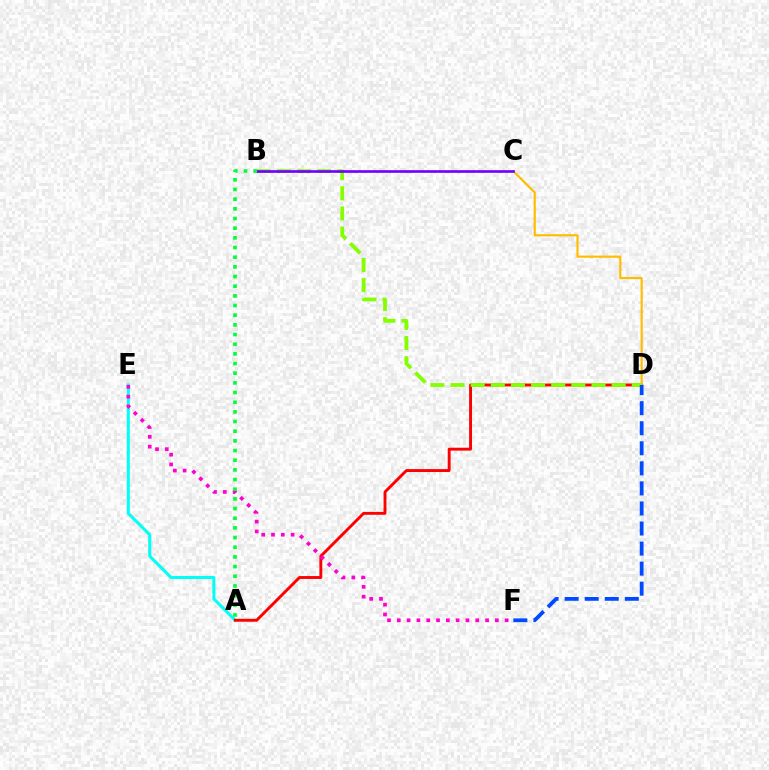{('A', 'E'): [{'color': '#00fff6', 'line_style': 'solid', 'thickness': 2.18}], ('A', 'D'): [{'color': '#ff0000', 'line_style': 'solid', 'thickness': 2.09}], ('C', 'D'): [{'color': '#ffbd00', 'line_style': 'solid', 'thickness': 1.55}], ('B', 'D'): [{'color': '#84ff00', 'line_style': 'dashed', 'thickness': 2.74}], ('B', 'C'): [{'color': '#7200ff', 'line_style': 'solid', 'thickness': 1.92}], ('E', 'F'): [{'color': '#ff00cf', 'line_style': 'dotted', 'thickness': 2.66}], ('A', 'B'): [{'color': '#00ff39', 'line_style': 'dotted', 'thickness': 2.63}], ('D', 'F'): [{'color': '#004bff', 'line_style': 'dashed', 'thickness': 2.72}]}